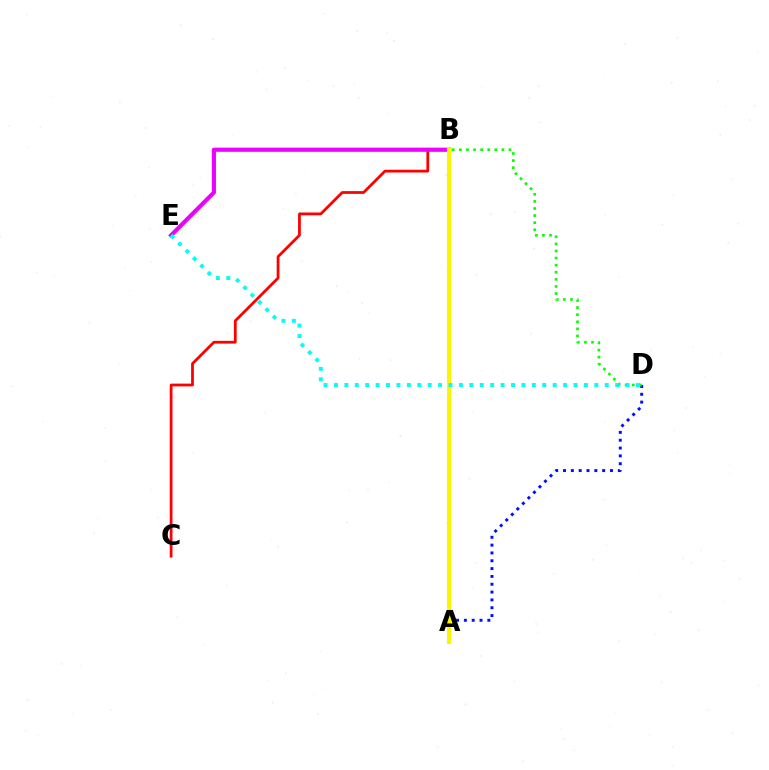{('A', 'D'): [{'color': '#0010ff', 'line_style': 'dotted', 'thickness': 2.13}], ('B', 'C'): [{'color': '#ff0000', 'line_style': 'solid', 'thickness': 2.0}], ('B', 'E'): [{'color': '#ee00ff', 'line_style': 'solid', 'thickness': 2.99}], ('B', 'D'): [{'color': '#08ff00', 'line_style': 'dotted', 'thickness': 1.93}], ('A', 'B'): [{'color': '#fcf500', 'line_style': 'solid', 'thickness': 2.94}], ('D', 'E'): [{'color': '#00fff6', 'line_style': 'dotted', 'thickness': 2.83}]}